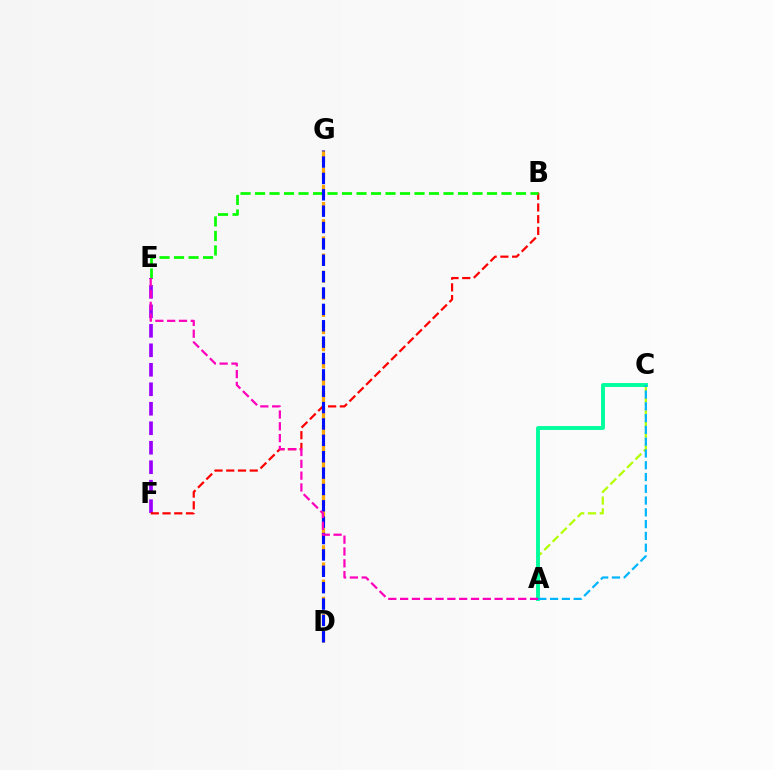{('E', 'F'): [{'color': '#9b00ff', 'line_style': 'dashed', 'thickness': 2.65}], ('D', 'G'): [{'color': '#ffa500', 'line_style': 'dashed', 'thickness': 2.33}, {'color': '#0010ff', 'line_style': 'dashed', 'thickness': 2.22}], ('A', 'C'): [{'color': '#b3ff00', 'line_style': 'dashed', 'thickness': 1.6}, {'color': '#00ff9d', 'line_style': 'solid', 'thickness': 2.8}, {'color': '#00b5ff', 'line_style': 'dashed', 'thickness': 1.6}], ('B', 'F'): [{'color': '#ff0000', 'line_style': 'dashed', 'thickness': 1.6}], ('B', 'E'): [{'color': '#08ff00', 'line_style': 'dashed', 'thickness': 1.97}], ('A', 'E'): [{'color': '#ff00bd', 'line_style': 'dashed', 'thickness': 1.6}]}